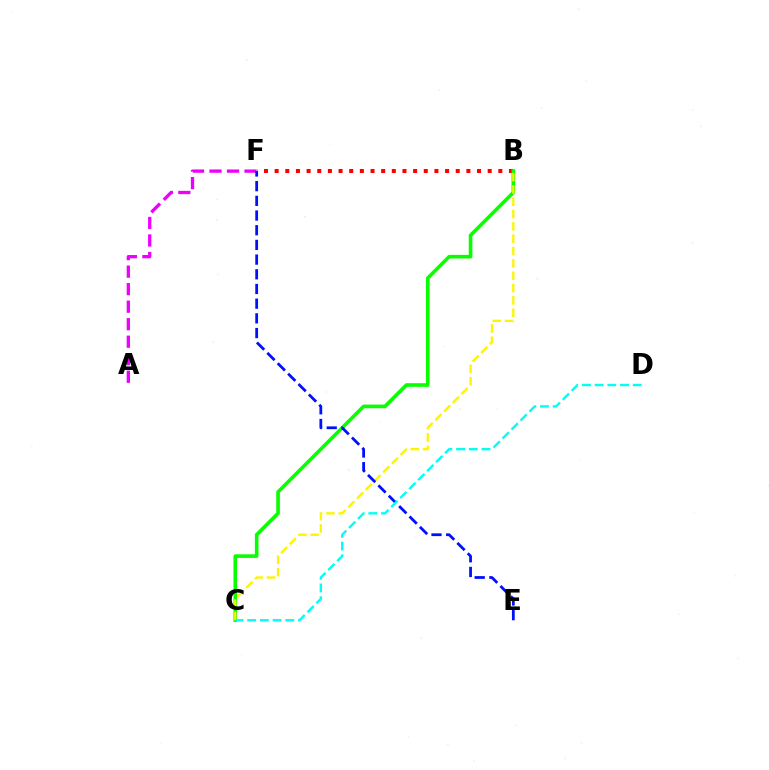{('A', 'F'): [{'color': '#ee00ff', 'line_style': 'dashed', 'thickness': 2.38}], ('B', 'F'): [{'color': '#ff0000', 'line_style': 'dotted', 'thickness': 2.89}], ('B', 'C'): [{'color': '#08ff00', 'line_style': 'solid', 'thickness': 2.61}, {'color': '#fcf500', 'line_style': 'dashed', 'thickness': 1.68}], ('E', 'F'): [{'color': '#0010ff', 'line_style': 'dashed', 'thickness': 2.0}], ('C', 'D'): [{'color': '#00fff6', 'line_style': 'dashed', 'thickness': 1.73}]}